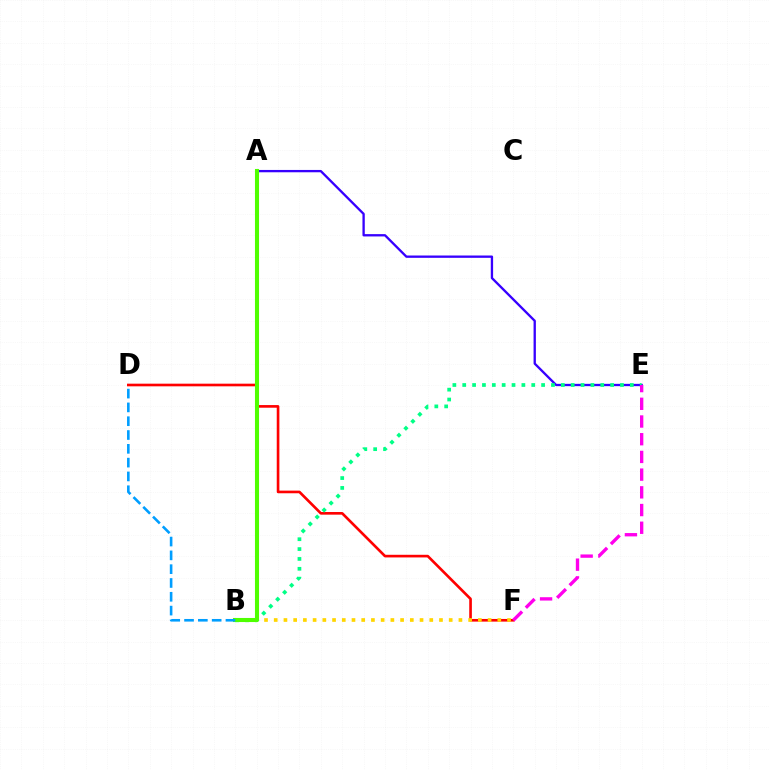{('D', 'F'): [{'color': '#ff0000', 'line_style': 'solid', 'thickness': 1.9}], ('A', 'E'): [{'color': '#3700ff', 'line_style': 'solid', 'thickness': 1.67}], ('B', 'F'): [{'color': '#ffd500', 'line_style': 'dotted', 'thickness': 2.64}], ('B', 'E'): [{'color': '#00ff86', 'line_style': 'dotted', 'thickness': 2.68}], ('E', 'F'): [{'color': '#ff00ed', 'line_style': 'dashed', 'thickness': 2.41}], ('A', 'B'): [{'color': '#4fff00', 'line_style': 'solid', 'thickness': 2.93}], ('B', 'D'): [{'color': '#009eff', 'line_style': 'dashed', 'thickness': 1.88}]}